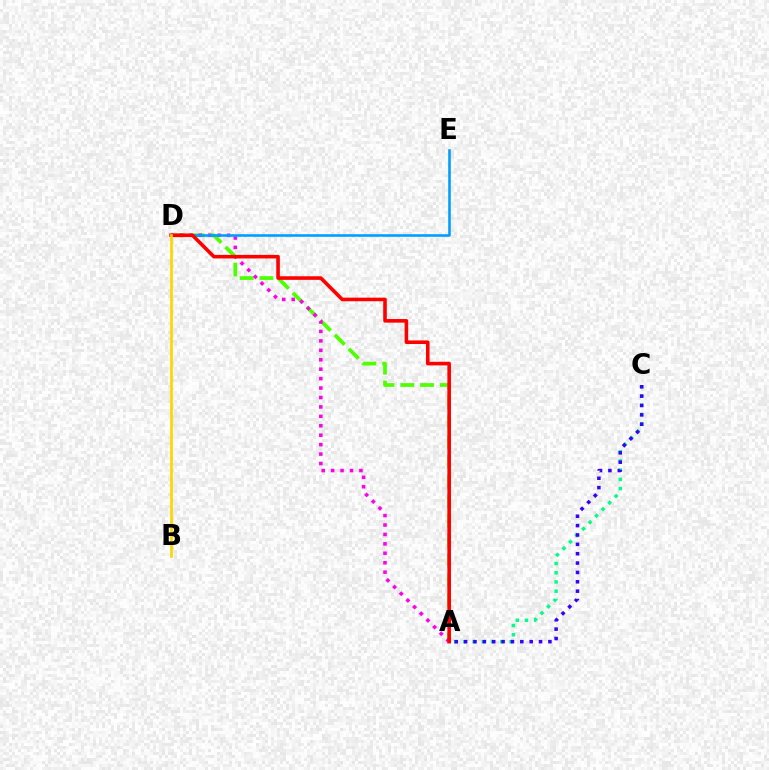{('A', 'D'): [{'color': '#4fff00', 'line_style': 'dashed', 'thickness': 2.69}, {'color': '#ff00ed', 'line_style': 'dotted', 'thickness': 2.56}, {'color': '#ff0000', 'line_style': 'solid', 'thickness': 2.59}], ('A', 'C'): [{'color': '#00ff86', 'line_style': 'dotted', 'thickness': 2.51}, {'color': '#3700ff', 'line_style': 'dotted', 'thickness': 2.54}], ('D', 'E'): [{'color': '#009eff', 'line_style': 'solid', 'thickness': 1.86}], ('B', 'D'): [{'color': '#ffd500', 'line_style': 'solid', 'thickness': 1.95}]}